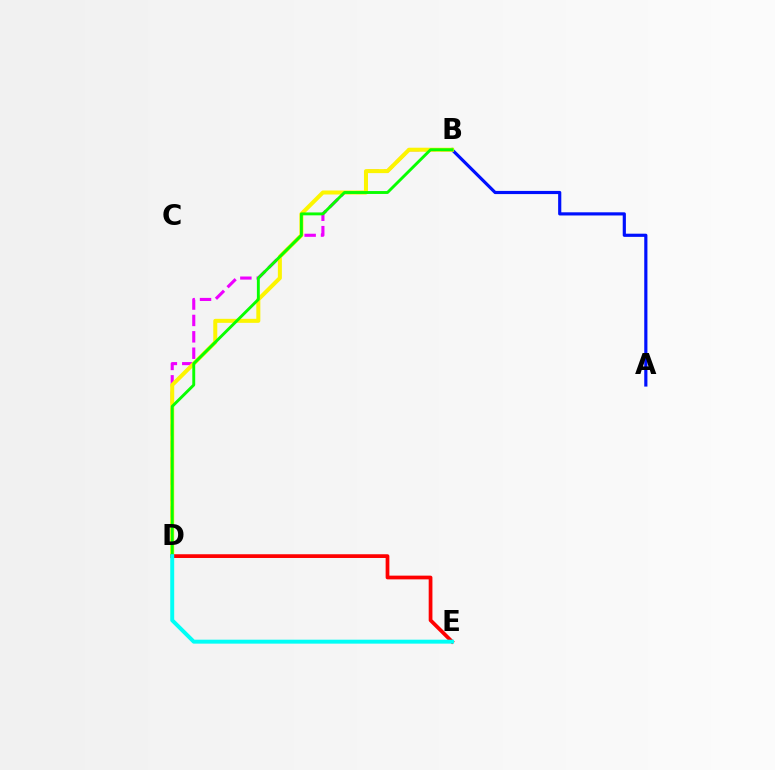{('A', 'B'): [{'color': '#0010ff', 'line_style': 'solid', 'thickness': 2.28}], ('B', 'D'): [{'color': '#ee00ff', 'line_style': 'dashed', 'thickness': 2.23}, {'color': '#fcf500', 'line_style': 'solid', 'thickness': 2.89}, {'color': '#08ff00', 'line_style': 'solid', 'thickness': 2.09}], ('D', 'E'): [{'color': '#ff0000', 'line_style': 'solid', 'thickness': 2.69}, {'color': '#00fff6', 'line_style': 'solid', 'thickness': 2.84}]}